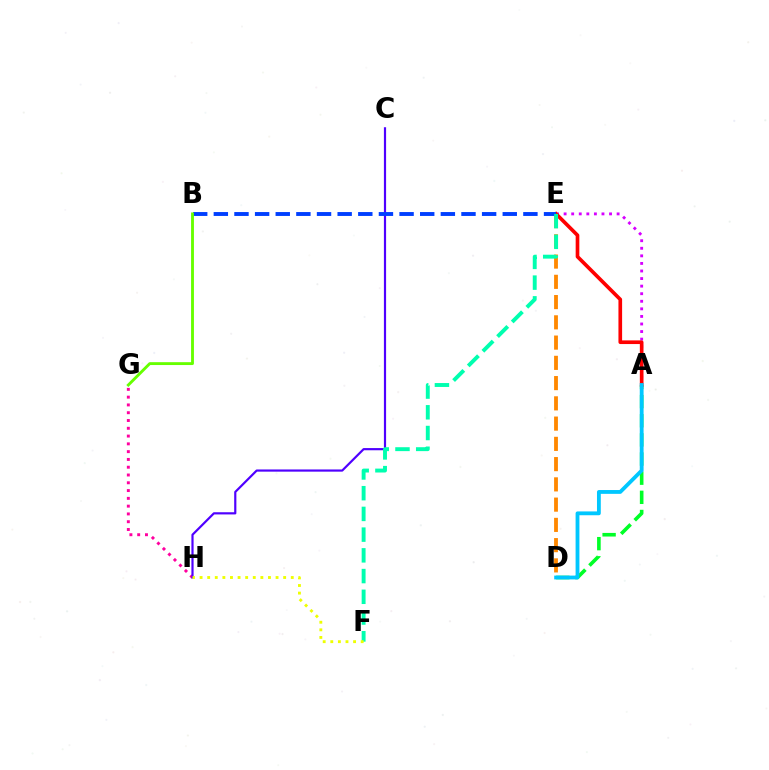{('G', 'H'): [{'color': '#ff00a0', 'line_style': 'dotted', 'thickness': 2.12}], ('A', 'D'): [{'color': '#00ff27', 'line_style': 'dashed', 'thickness': 2.6}, {'color': '#00c7ff', 'line_style': 'solid', 'thickness': 2.75}], ('A', 'E'): [{'color': '#d600ff', 'line_style': 'dotted', 'thickness': 2.06}, {'color': '#ff0000', 'line_style': 'solid', 'thickness': 2.64}], ('D', 'E'): [{'color': '#ff8800', 'line_style': 'dashed', 'thickness': 2.75}], ('C', 'H'): [{'color': '#4f00ff', 'line_style': 'solid', 'thickness': 1.58}], ('B', 'E'): [{'color': '#003fff', 'line_style': 'dashed', 'thickness': 2.8}], ('E', 'F'): [{'color': '#00ffaf', 'line_style': 'dashed', 'thickness': 2.82}], ('F', 'H'): [{'color': '#eeff00', 'line_style': 'dotted', 'thickness': 2.06}], ('B', 'G'): [{'color': '#66ff00', 'line_style': 'solid', 'thickness': 2.06}]}